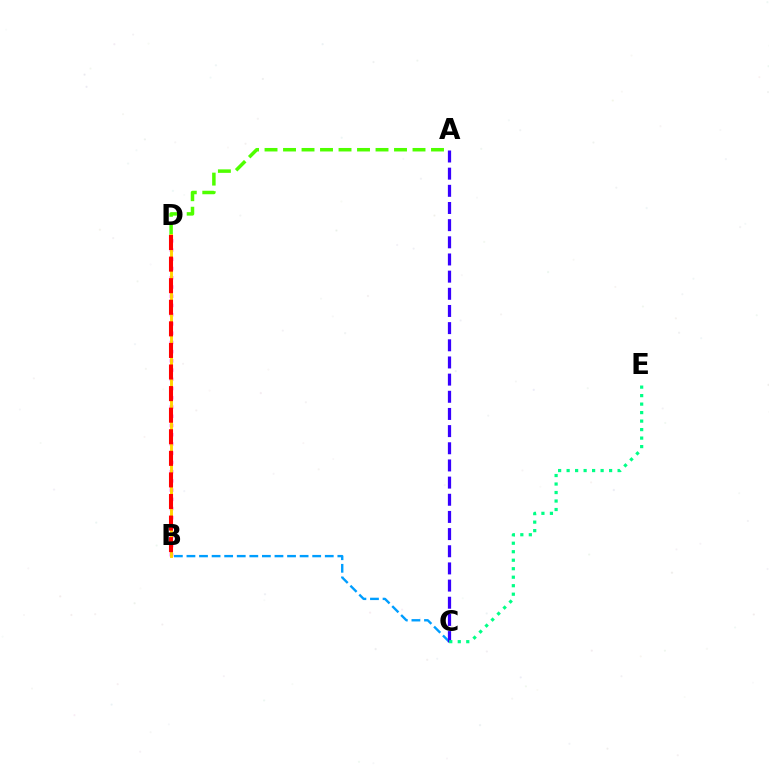{('A', 'D'): [{'color': '#4fff00', 'line_style': 'dashed', 'thickness': 2.51}], ('B', 'D'): [{'color': '#ff00ed', 'line_style': 'dotted', 'thickness': 2.51}, {'color': '#ffd500', 'line_style': 'solid', 'thickness': 2.09}, {'color': '#ff0000', 'line_style': 'dashed', 'thickness': 2.93}], ('B', 'C'): [{'color': '#009eff', 'line_style': 'dashed', 'thickness': 1.71}], ('A', 'C'): [{'color': '#3700ff', 'line_style': 'dashed', 'thickness': 2.33}], ('C', 'E'): [{'color': '#00ff86', 'line_style': 'dotted', 'thickness': 2.31}]}